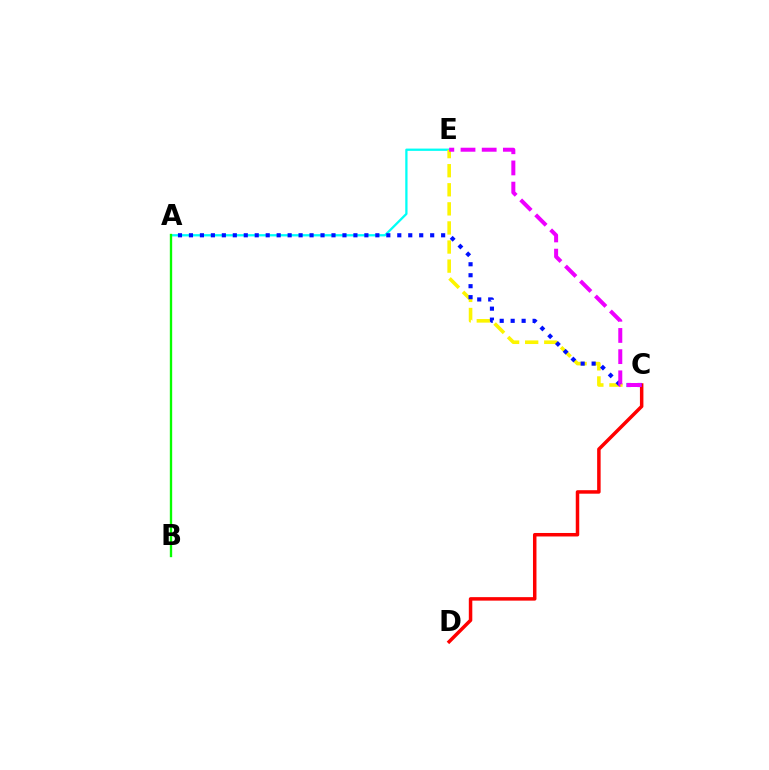{('A', 'E'): [{'color': '#00fff6', 'line_style': 'solid', 'thickness': 1.64}], ('C', 'E'): [{'color': '#fcf500', 'line_style': 'dashed', 'thickness': 2.59}, {'color': '#ee00ff', 'line_style': 'dashed', 'thickness': 2.88}], ('C', 'D'): [{'color': '#ff0000', 'line_style': 'solid', 'thickness': 2.51}], ('A', 'C'): [{'color': '#0010ff', 'line_style': 'dotted', 'thickness': 2.98}], ('A', 'B'): [{'color': '#08ff00', 'line_style': 'solid', 'thickness': 1.69}]}